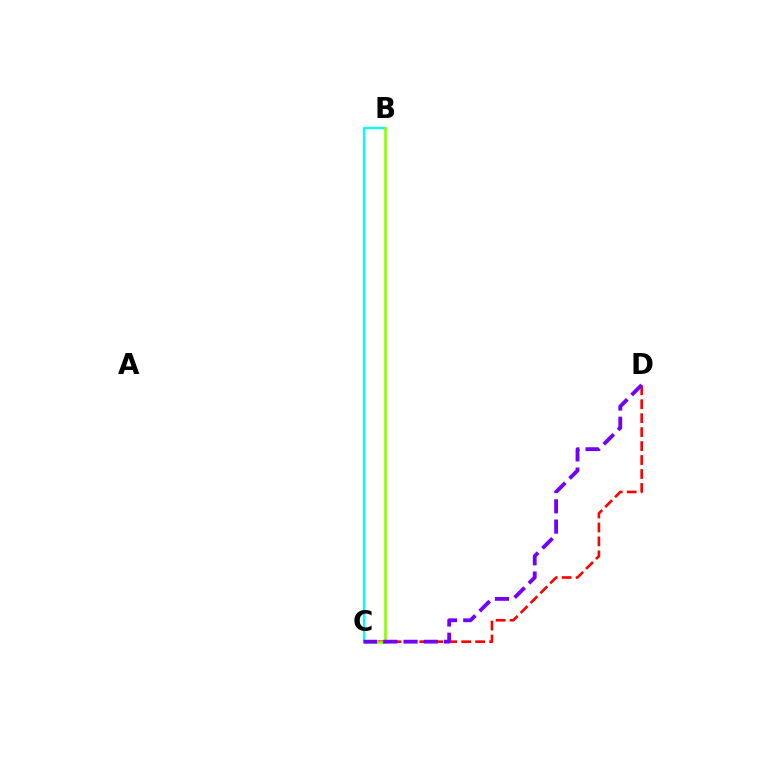{('B', 'C'): [{'color': '#00fff6', 'line_style': 'solid', 'thickness': 1.64}, {'color': '#84ff00', 'line_style': 'solid', 'thickness': 1.86}], ('C', 'D'): [{'color': '#ff0000', 'line_style': 'dashed', 'thickness': 1.9}, {'color': '#7200ff', 'line_style': 'dashed', 'thickness': 2.75}]}